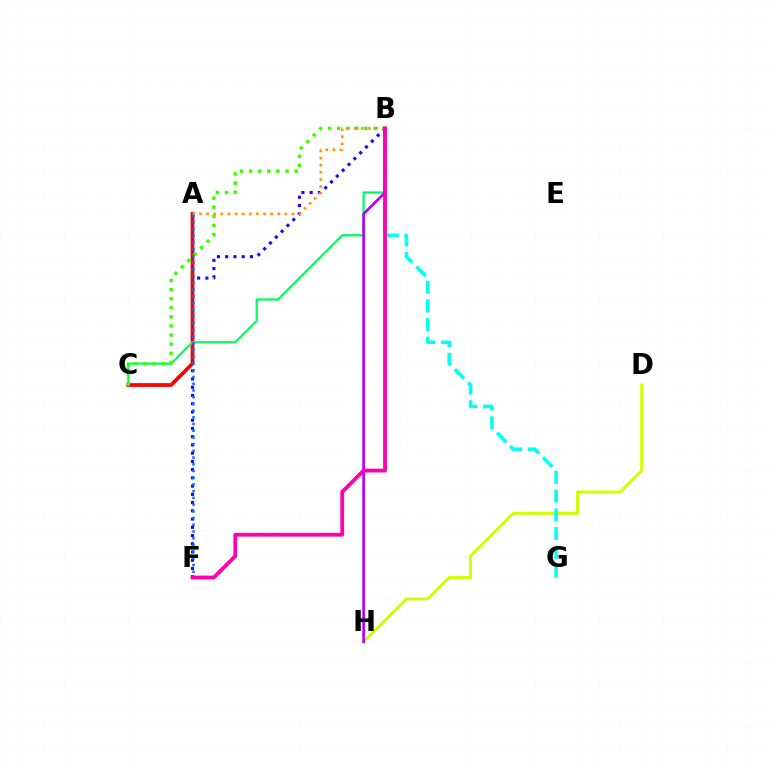{('B', 'F'): [{'color': '#2500ff', 'line_style': 'dotted', 'thickness': 2.24}, {'color': '#ff00ac', 'line_style': 'solid', 'thickness': 2.74}], ('D', 'H'): [{'color': '#d1ff00', 'line_style': 'solid', 'thickness': 2.12}], ('A', 'C'): [{'color': '#ff0000', 'line_style': 'solid', 'thickness': 2.7}], ('B', 'C'): [{'color': '#00ff5c', 'line_style': 'solid', 'thickness': 1.61}, {'color': '#3dff00', 'line_style': 'dotted', 'thickness': 2.47}], ('B', 'G'): [{'color': '#00fff6', 'line_style': 'dashed', 'thickness': 2.54}], ('A', 'B'): [{'color': '#ff9400', 'line_style': 'dotted', 'thickness': 1.93}], ('B', 'H'): [{'color': '#b900ff', 'line_style': 'solid', 'thickness': 1.94}], ('A', 'F'): [{'color': '#0074ff', 'line_style': 'dotted', 'thickness': 1.82}]}